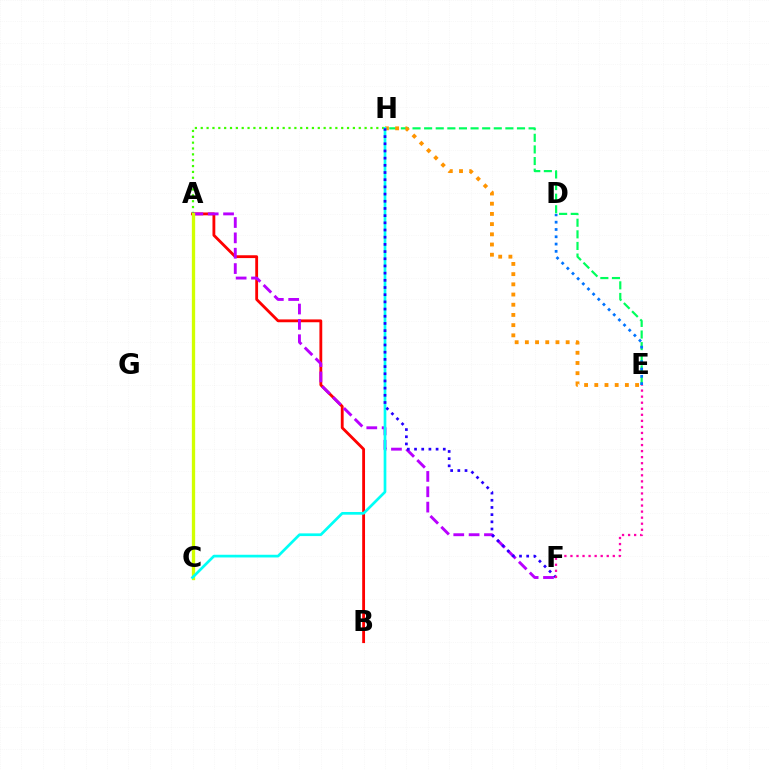{('E', 'H'): [{'color': '#00ff5c', 'line_style': 'dashed', 'thickness': 1.58}, {'color': '#ff9400', 'line_style': 'dotted', 'thickness': 2.77}], ('A', 'B'): [{'color': '#ff0000', 'line_style': 'solid', 'thickness': 2.04}], ('D', 'E'): [{'color': '#0074ff', 'line_style': 'dotted', 'thickness': 1.98}], ('A', 'H'): [{'color': '#3dff00', 'line_style': 'dotted', 'thickness': 1.59}], ('A', 'F'): [{'color': '#b900ff', 'line_style': 'dashed', 'thickness': 2.09}], ('A', 'C'): [{'color': '#d1ff00', 'line_style': 'solid', 'thickness': 2.38}], ('C', 'H'): [{'color': '#00fff6', 'line_style': 'solid', 'thickness': 1.94}], ('F', 'H'): [{'color': '#2500ff', 'line_style': 'dotted', 'thickness': 1.95}], ('E', 'F'): [{'color': '#ff00ac', 'line_style': 'dotted', 'thickness': 1.64}]}